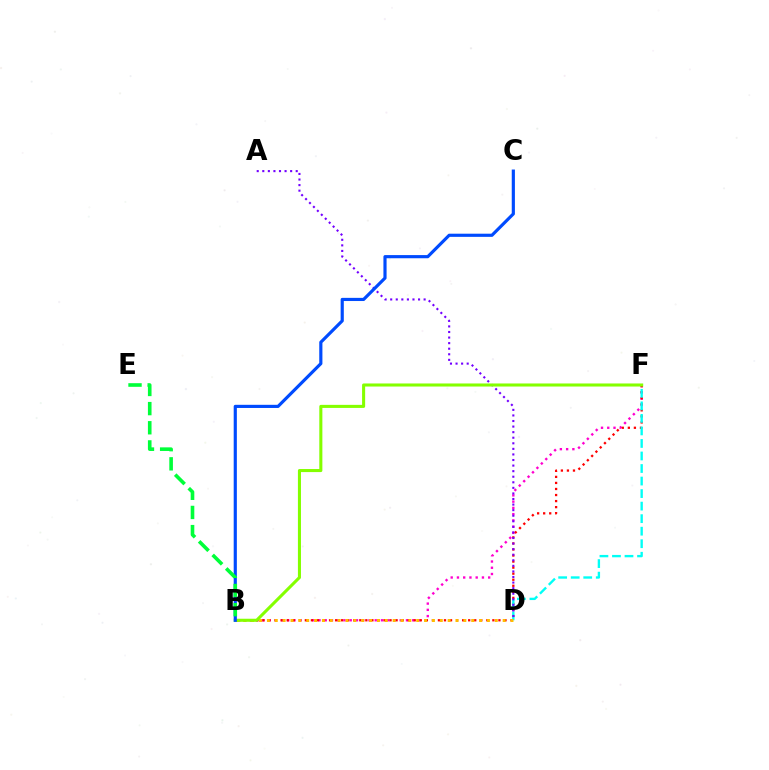{('B', 'F'): [{'color': '#ff00cf', 'line_style': 'dotted', 'thickness': 1.7}, {'color': '#ff0000', 'line_style': 'dotted', 'thickness': 1.64}, {'color': '#84ff00', 'line_style': 'solid', 'thickness': 2.21}], ('D', 'F'): [{'color': '#00fff6', 'line_style': 'dashed', 'thickness': 1.7}], ('A', 'D'): [{'color': '#7200ff', 'line_style': 'dotted', 'thickness': 1.51}], ('B', 'D'): [{'color': '#ffbd00', 'line_style': 'dotted', 'thickness': 2.13}], ('B', 'C'): [{'color': '#004bff', 'line_style': 'solid', 'thickness': 2.28}], ('B', 'E'): [{'color': '#00ff39', 'line_style': 'dashed', 'thickness': 2.6}]}